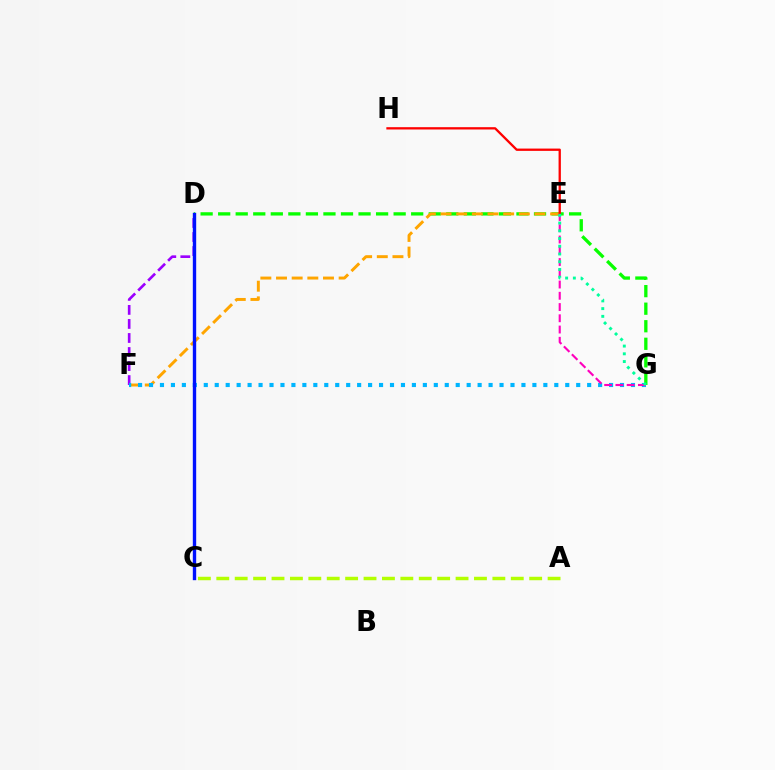{('D', 'G'): [{'color': '#08ff00', 'line_style': 'dashed', 'thickness': 2.38}], ('E', 'F'): [{'color': '#ffa500', 'line_style': 'dashed', 'thickness': 2.13}], ('D', 'F'): [{'color': '#9b00ff', 'line_style': 'dashed', 'thickness': 1.91}], ('E', 'H'): [{'color': '#ff0000', 'line_style': 'solid', 'thickness': 1.66}], ('F', 'G'): [{'color': '#00b5ff', 'line_style': 'dotted', 'thickness': 2.98}], ('E', 'G'): [{'color': '#ff00bd', 'line_style': 'dashed', 'thickness': 1.53}, {'color': '#00ff9d', 'line_style': 'dotted', 'thickness': 2.1}], ('C', 'D'): [{'color': '#0010ff', 'line_style': 'solid', 'thickness': 2.42}], ('A', 'C'): [{'color': '#b3ff00', 'line_style': 'dashed', 'thickness': 2.5}]}